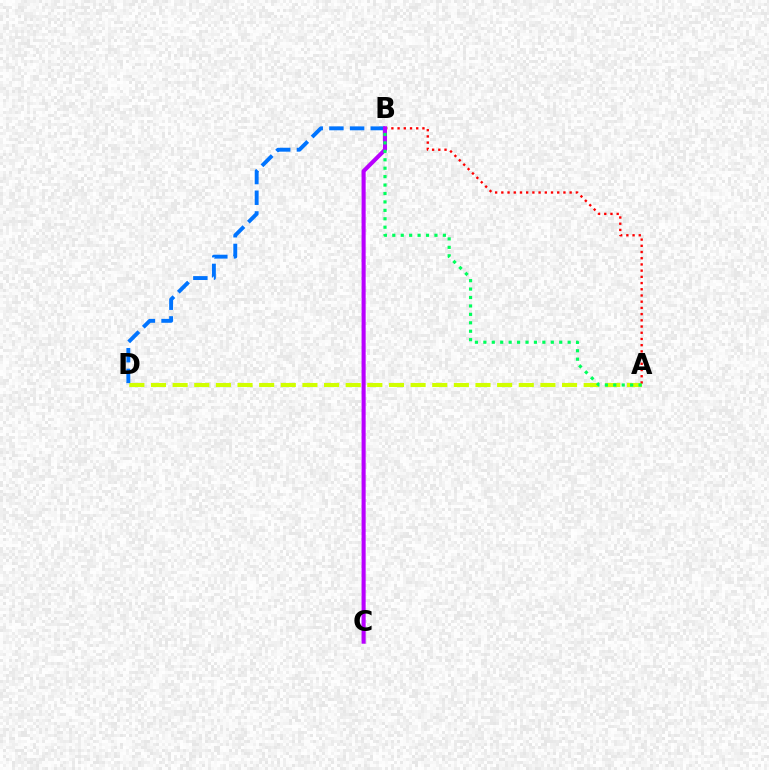{('A', 'D'): [{'color': '#d1ff00', 'line_style': 'dashed', 'thickness': 2.94}], ('B', 'D'): [{'color': '#0074ff', 'line_style': 'dashed', 'thickness': 2.81}], ('A', 'B'): [{'color': '#ff0000', 'line_style': 'dotted', 'thickness': 1.69}, {'color': '#00ff5c', 'line_style': 'dotted', 'thickness': 2.29}], ('B', 'C'): [{'color': '#b900ff', 'line_style': 'solid', 'thickness': 2.94}]}